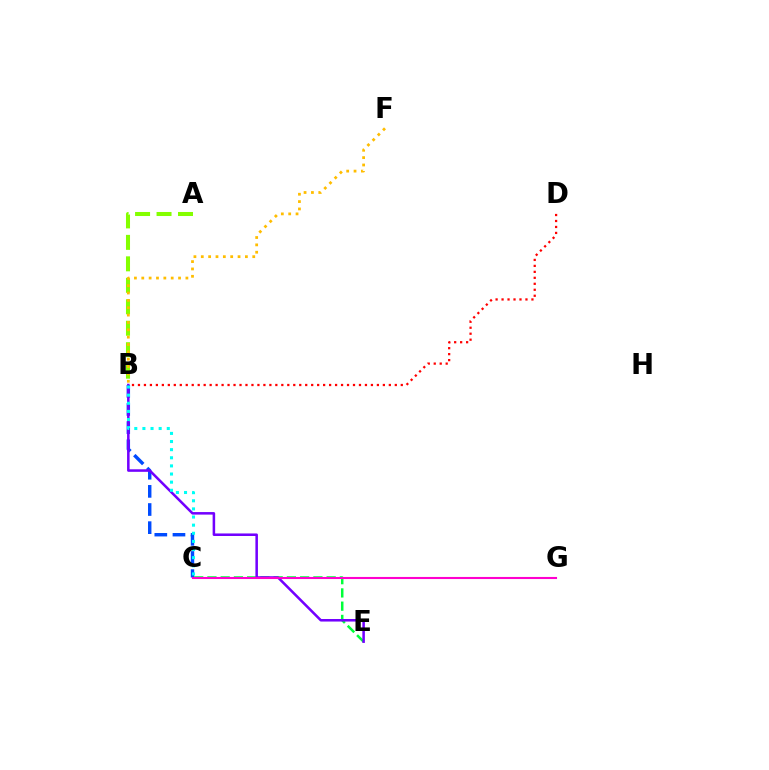{('B', 'C'): [{'color': '#004bff', 'line_style': 'dashed', 'thickness': 2.47}, {'color': '#00fff6', 'line_style': 'dotted', 'thickness': 2.21}], ('C', 'E'): [{'color': '#00ff39', 'line_style': 'dashed', 'thickness': 1.8}], ('B', 'E'): [{'color': '#7200ff', 'line_style': 'solid', 'thickness': 1.82}], ('A', 'B'): [{'color': '#84ff00', 'line_style': 'dashed', 'thickness': 2.92}], ('B', 'F'): [{'color': '#ffbd00', 'line_style': 'dotted', 'thickness': 2.0}], ('C', 'G'): [{'color': '#ff00cf', 'line_style': 'solid', 'thickness': 1.51}], ('B', 'D'): [{'color': '#ff0000', 'line_style': 'dotted', 'thickness': 1.62}]}